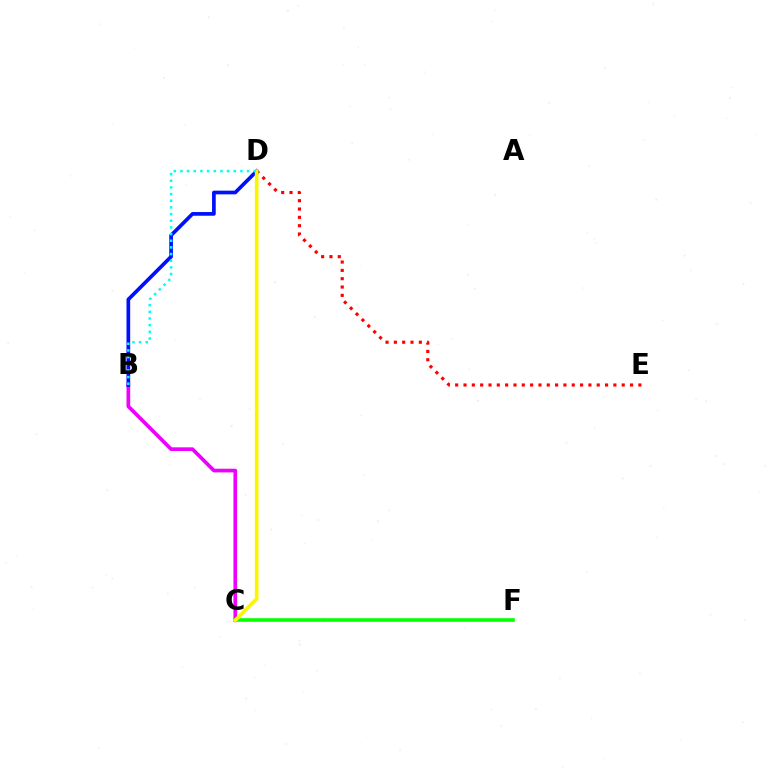{('D', 'E'): [{'color': '#ff0000', 'line_style': 'dotted', 'thickness': 2.26}], ('B', 'C'): [{'color': '#ee00ff', 'line_style': 'solid', 'thickness': 2.65}], ('C', 'F'): [{'color': '#08ff00', 'line_style': 'solid', 'thickness': 2.6}], ('B', 'D'): [{'color': '#0010ff', 'line_style': 'solid', 'thickness': 2.66}, {'color': '#00fff6', 'line_style': 'dotted', 'thickness': 1.81}], ('C', 'D'): [{'color': '#fcf500', 'line_style': 'solid', 'thickness': 2.63}]}